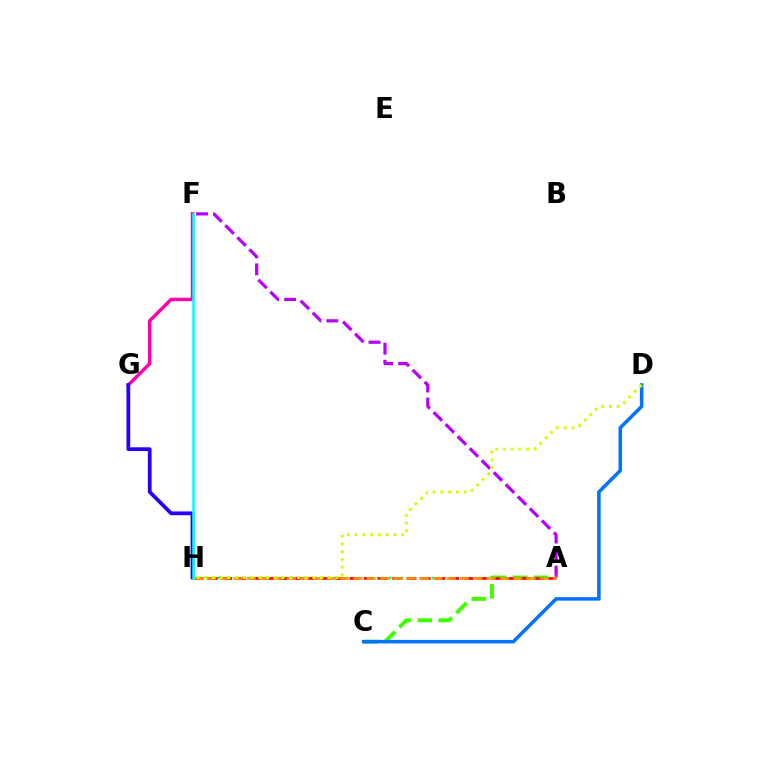{('A', 'F'): [{'color': '#b900ff', 'line_style': 'dashed', 'thickness': 2.31}], ('A', 'H'): [{'color': '#00ff5c', 'line_style': 'dotted', 'thickness': 1.66}, {'color': '#ff0000', 'line_style': 'dashed', 'thickness': 1.93}, {'color': '#ff9400', 'line_style': 'dashed', 'thickness': 1.81}], ('F', 'G'): [{'color': '#ff00ac', 'line_style': 'solid', 'thickness': 2.5}], ('A', 'C'): [{'color': '#3dff00', 'line_style': 'dashed', 'thickness': 2.84}], ('G', 'H'): [{'color': '#2500ff', 'line_style': 'solid', 'thickness': 2.71}], ('C', 'D'): [{'color': '#0074ff', 'line_style': 'solid', 'thickness': 2.55}], ('D', 'H'): [{'color': '#d1ff00', 'line_style': 'dotted', 'thickness': 2.1}], ('F', 'H'): [{'color': '#00fff6', 'line_style': 'solid', 'thickness': 1.82}]}